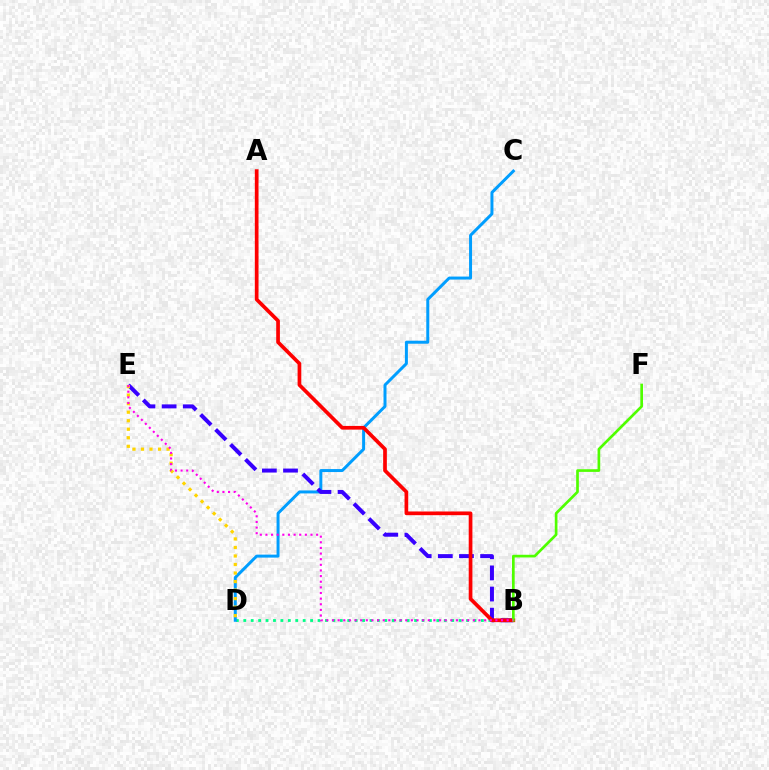{('B', 'D'): [{'color': '#00ff86', 'line_style': 'dotted', 'thickness': 2.02}], ('C', 'D'): [{'color': '#009eff', 'line_style': 'solid', 'thickness': 2.15}], ('B', 'E'): [{'color': '#3700ff', 'line_style': 'dashed', 'thickness': 2.87}, {'color': '#ff00ed', 'line_style': 'dotted', 'thickness': 1.53}], ('D', 'E'): [{'color': '#ffd500', 'line_style': 'dotted', 'thickness': 2.32}], ('A', 'B'): [{'color': '#ff0000', 'line_style': 'solid', 'thickness': 2.66}], ('B', 'F'): [{'color': '#4fff00', 'line_style': 'solid', 'thickness': 1.93}]}